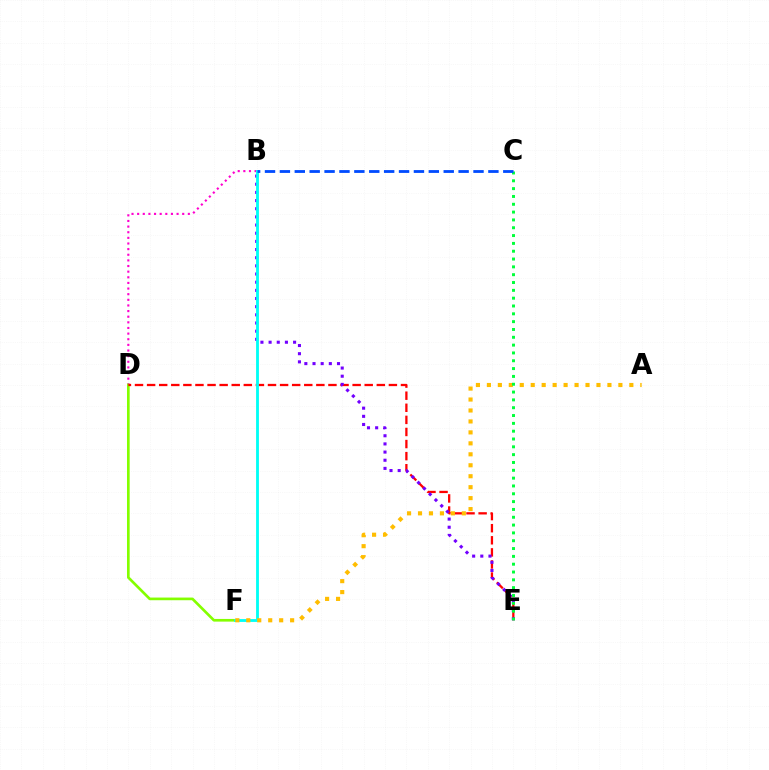{('B', 'D'): [{'color': '#ff00cf', 'line_style': 'dotted', 'thickness': 1.53}], ('D', 'F'): [{'color': '#84ff00', 'line_style': 'solid', 'thickness': 1.92}], ('D', 'E'): [{'color': '#ff0000', 'line_style': 'dashed', 'thickness': 1.64}], ('B', 'E'): [{'color': '#7200ff', 'line_style': 'dotted', 'thickness': 2.22}], ('B', 'F'): [{'color': '#00fff6', 'line_style': 'solid', 'thickness': 2.04}], ('A', 'F'): [{'color': '#ffbd00', 'line_style': 'dotted', 'thickness': 2.98}], ('C', 'E'): [{'color': '#00ff39', 'line_style': 'dotted', 'thickness': 2.13}], ('B', 'C'): [{'color': '#004bff', 'line_style': 'dashed', 'thickness': 2.02}]}